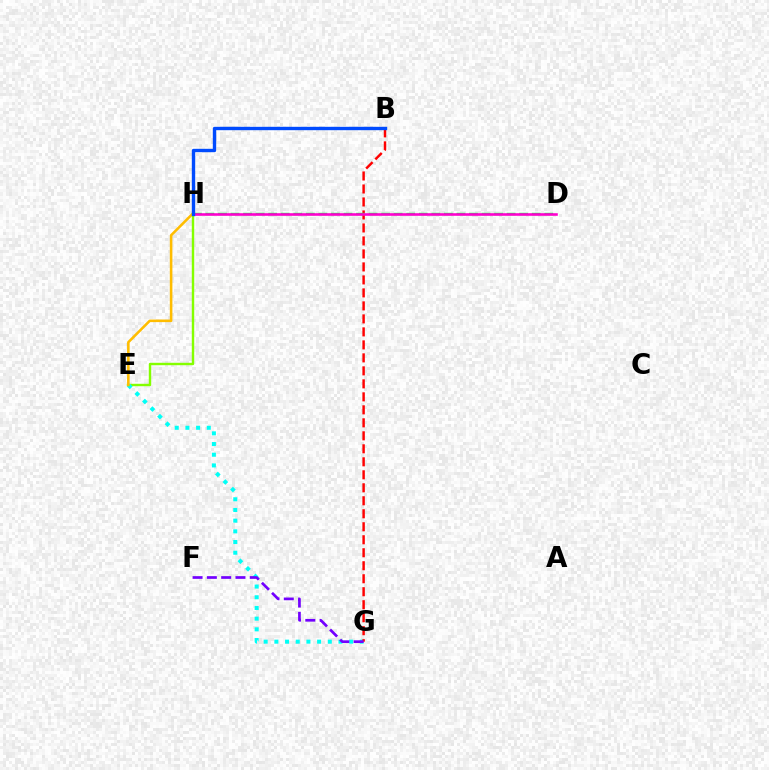{('E', 'H'): [{'color': '#84ff00', 'line_style': 'solid', 'thickness': 1.74}, {'color': '#ffbd00', 'line_style': 'solid', 'thickness': 1.85}], ('E', 'G'): [{'color': '#00fff6', 'line_style': 'dotted', 'thickness': 2.9}], ('B', 'G'): [{'color': '#ff0000', 'line_style': 'dashed', 'thickness': 1.76}], ('D', 'H'): [{'color': '#00ff39', 'line_style': 'dashed', 'thickness': 1.7}, {'color': '#ff00cf', 'line_style': 'solid', 'thickness': 1.87}], ('F', 'G'): [{'color': '#7200ff', 'line_style': 'dashed', 'thickness': 1.94}], ('B', 'H'): [{'color': '#004bff', 'line_style': 'solid', 'thickness': 2.43}]}